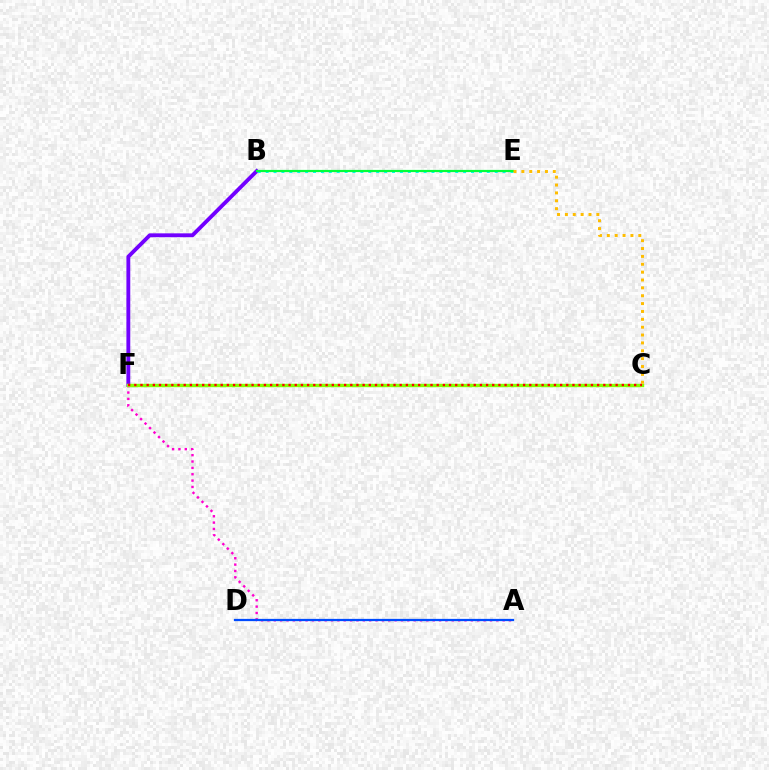{('A', 'F'): [{'color': '#ff00cf', 'line_style': 'dotted', 'thickness': 1.73}], ('B', 'F'): [{'color': '#7200ff', 'line_style': 'solid', 'thickness': 2.78}], ('C', 'F'): [{'color': '#84ff00', 'line_style': 'solid', 'thickness': 2.45}, {'color': '#ff0000', 'line_style': 'dotted', 'thickness': 1.68}], ('B', 'E'): [{'color': '#00fff6', 'line_style': 'dotted', 'thickness': 2.15}, {'color': '#00ff39', 'line_style': 'solid', 'thickness': 1.59}], ('A', 'D'): [{'color': '#004bff', 'line_style': 'solid', 'thickness': 1.62}], ('C', 'E'): [{'color': '#ffbd00', 'line_style': 'dotted', 'thickness': 2.14}]}